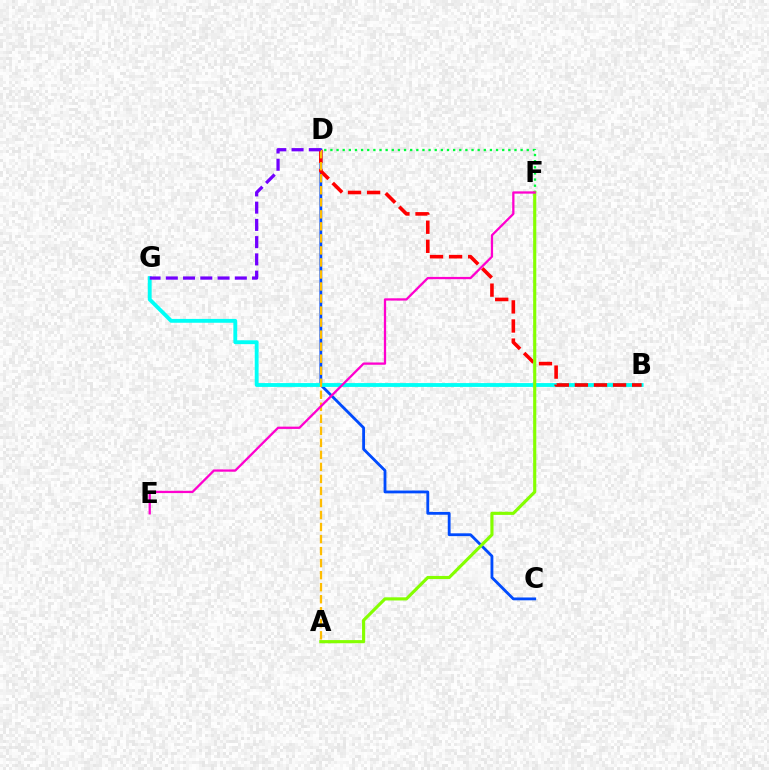{('D', 'F'): [{'color': '#00ff39', 'line_style': 'dotted', 'thickness': 1.67}], ('C', 'D'): [{'color': '#004bff', 'line_style': 'solid', 'thickness': 2.03}], ('B', 'G'): [{'color': '#00fff6', 'line_style': 'solid', 'thickness': 2.76}], ('B', 'D'): [{'color': '#ff0000', 'line_style': 'dashed', 'thickness': 2.59}], ('A', 'D'): [{'color': '#ffbd00', 'line_style': 'dashed', 'thickness': 1.63}], ('D', 'G'): [{'color': '#7200ff', 'line_style': 'dashed', 'thickness': 2.34}], ('A', 'F'): [{'color': '#84ff00', 'line_style': 'solid', 'thickness': 2.26}], ('E', 'F'): [{'color': '#ff00cf', 'line_style': 'solid', 'thickness': 1.64}]}